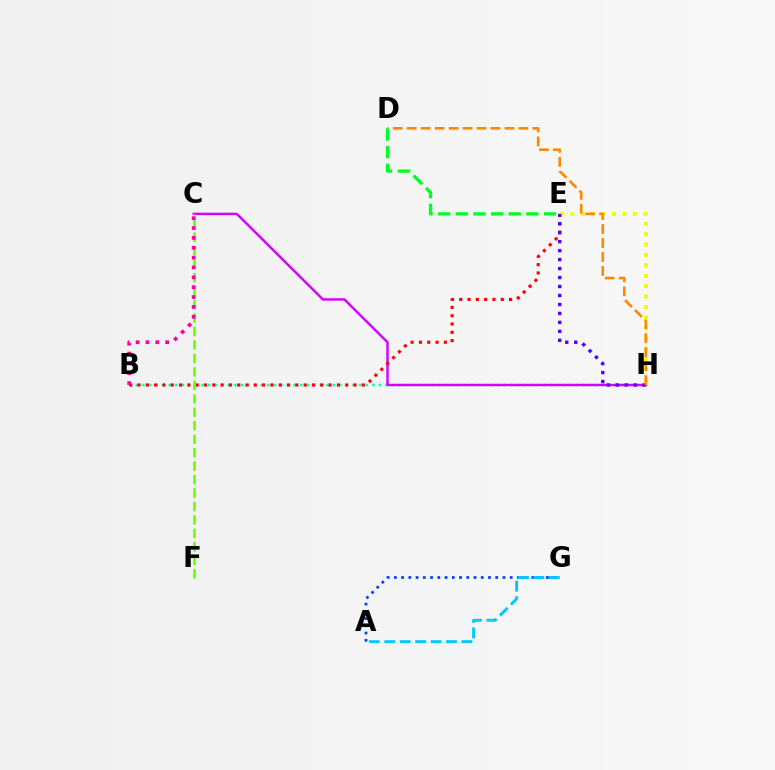{('B', 'H'): [{'color': '#00ffaf', 'line_style': 'dotted', 'thickness': 1.79}], ('C', 'H'): [{'color': '#d600ff', 'line_style': 'solid', 'thickness': 1.75}], ('B', 'E'): [{'color': '#ff0000', 'line_style': 'dotted', 'thickness': 2.26}], ('A', 'G'): [{'color': '#003fff', 'line_style': 'dotted', 'thickness': 1.97}, {'color': '#00c7ff', 'line_style': 'dashed', 'thickness': 2.1}], ('E', 'H'): [{'color': '#eeff00', 'line_style': 'dotted', 'thickness': 2.83}, {'color': '#4f00ff', 'line_style': 'dotted', 'thickness': 2.44}], ('C', 'F'): [{'color': '#66ff00', 'line_style': 'dashed', 'thickness': 1.83}], ('B', 'C'): [{'color': '#ff00a0', 'line_style': 'dotted', 'thickness': 2.68}], ('D', 'H'): [{'color': '#ff8800', 'line_style': 'dashed', 'thickness': 1.9}], ('D', 'E'): [{'color': '#00ff27', 'line_style': 'dashed', 'thickness': 2.4}]}